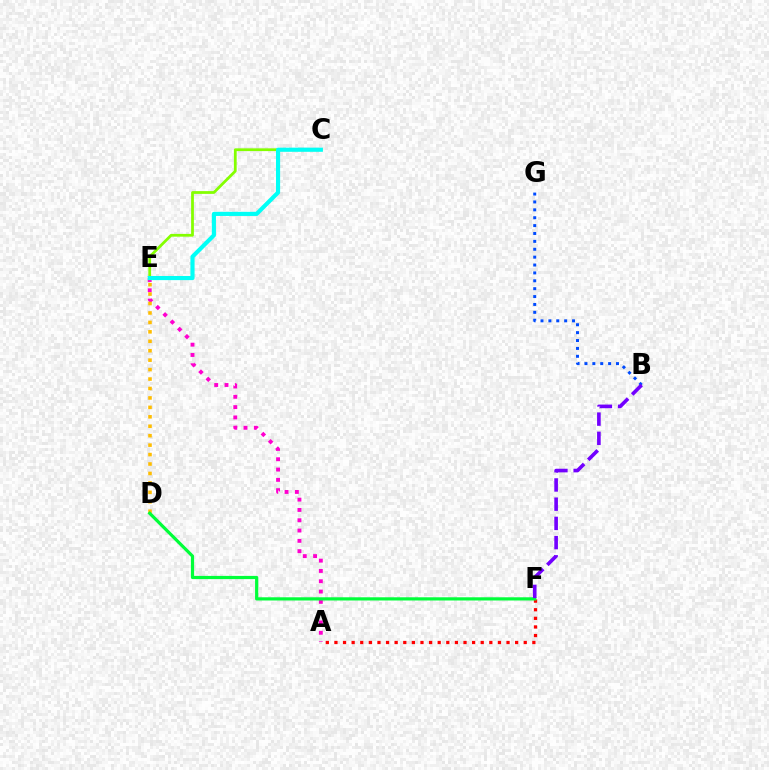{('A', 'E'): [{'color': '#ff00cf', 'line_style': 'dotted', 'thickness': 2.8}], ('A', 'F'): [{'color': '#ff0000', 'line_style': 'dotted', 'thickness': 2.34}], ('D', 'E'): [{'color': '#ffbd00', 'line_style': 'dotted', 'thickness': 2.57}], ('D', 'F'): [{'color': '#00ff39', 'line_style': 'solid', 'thickness': 2.31}], ('B', 'G'): [{'color': '#004bff', 'line_style': 'dotted', 'thickness': 2.14}], ('C', 'E'): [{'color': '#84ff00', 'line_style': 'solid', 'thickness': 1.99}, {'color': '#00fff6', 'line_style': 'solid', 'thickness': 2.98}], ('B', 'F'): [{'color': '#7200ff', 'line_style': 'dashed', 'thickness': 2.61}]}